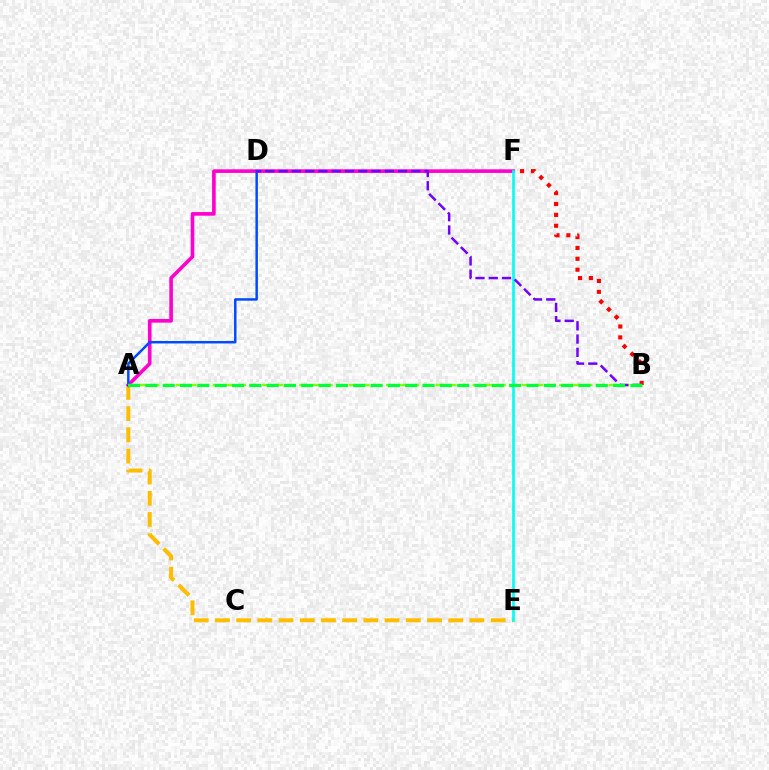{('A', 'E'): [{'color': '#ffbd00', 'line_style': 'dashed', 'thickness': 2.88}], ('B', 'F'): [{'color': '#ff0000', 'line_style': 'dotted', 'thickness': 2.96}], ('A', 'F'): [{'color': '#ff00cf', 'line_style': 'solid', 'thickness': 2.61}], ('A', 'D'): [{'color': '#004bff', 'line_style': 'solid', 'thickness': 1.79}], ('A', 'B'): [{'color': '#84ff00', 'line_style': 'dashed', 'thickness': 1.68}, {'color': '#00ff39', 'line_style': 'dashed', 'thickness': 2.35}], ('E', 'F'): [{'color': '#00fff6', 'line_style': 'solid', 'thickness': 1.92}], ('B', 'D'): [{'color': '#7200ff', 'line_style': 'dashed', 'thickness': 1.8}]}